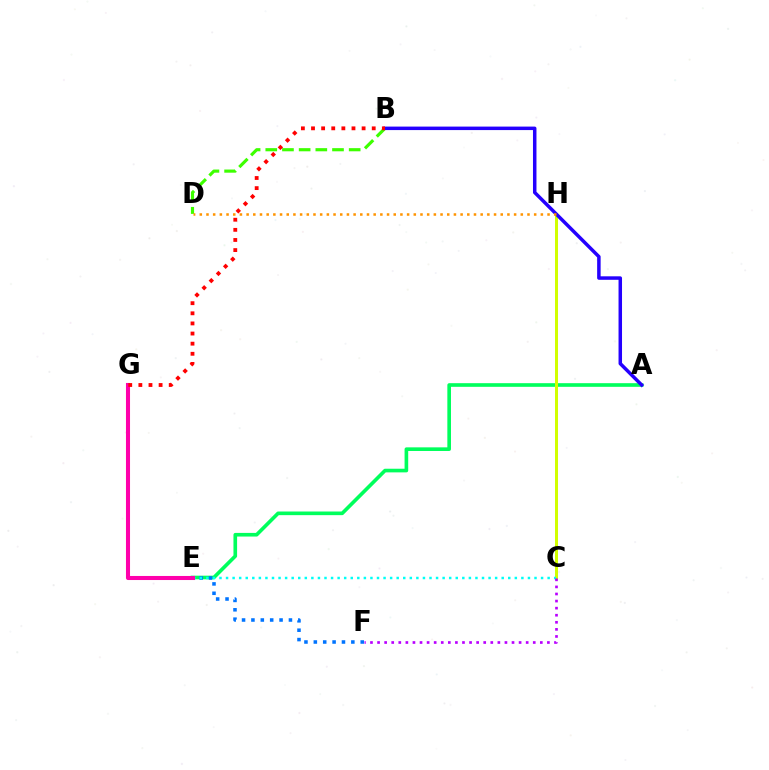{('A', 'E'): [{'color': '#00ff5c', 'line_style': 'solid', 'thickness': 2.62}], ('B', 'D'): [{'color': '#3dff00', 'line_style': 'dashed', 'thickness': 2.27}], ('C', 'H'): [{'color': '#d1ff00', 'line_style': 'solid', 'thickness': 2.16}], ('E', 'F'): [{'color': '#0074ff', 'line_style': 'dotted', 'thickness': 2.55}], ('C', 'E'): [{'color': '#00fff6', 'line_style': 'dotted', 'thickness': 1.78}], ('E', 'G'): [{'color': '#ff00ac', 'line_style': 'solid', 'thickness': 2.92}], ('A', 'B'): [{'color': '#2500ff', 'line_style': 'solid', 'thickness': 2.51}], ('D', 'H'): [{'color': '#ff9400', 'line_style': 'dotted', 'thickness': 1.82}], ('B', 'G'): [{'color': '#ff0000', 'line_style': 'dotted', 'thickness': 2.75}], ('C', 'F'): [{'color': '#b900ff', 'line_style': 'dotted', 'thickness': 1.92}]}